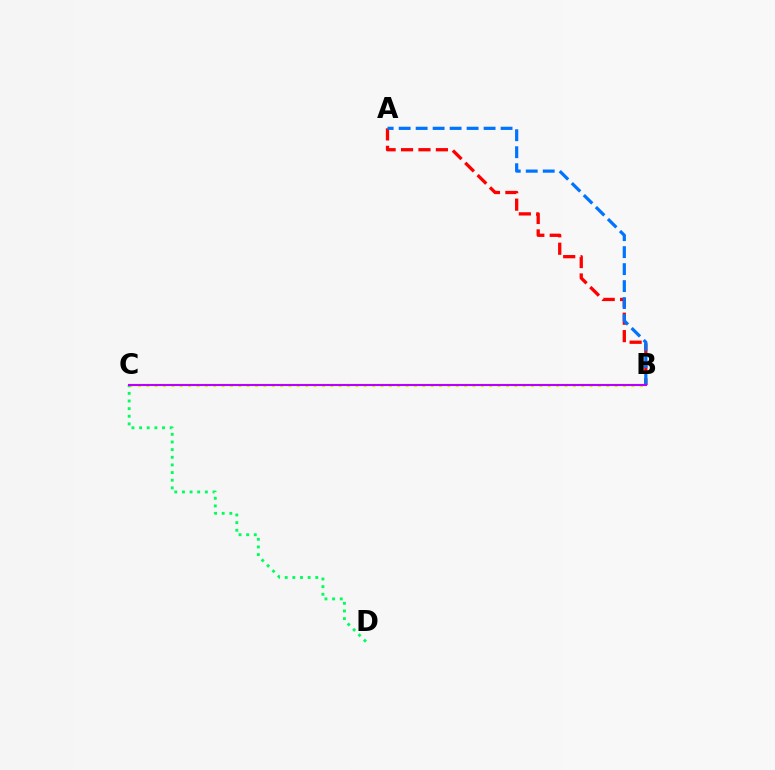{('B', 'C'): [{'color': '#d1ff00', 'line_style': 'dotted', 'thickness': 2.27}, {'color': '#b900ff', 'line_style': 'solid', 'thickness': 1.51}], ('A', 'B'): [{'color': '#ff0000', 'line_style': 'dashed', 'thickness': 2.37}, {'color': '#0074ff', 'line_style': 'dashed', 'thickness': 2.31}], ('C', 'D'): [{'color': '#00ff5c', 'line_style': 'dotted', 'thickness': 2.08}]}